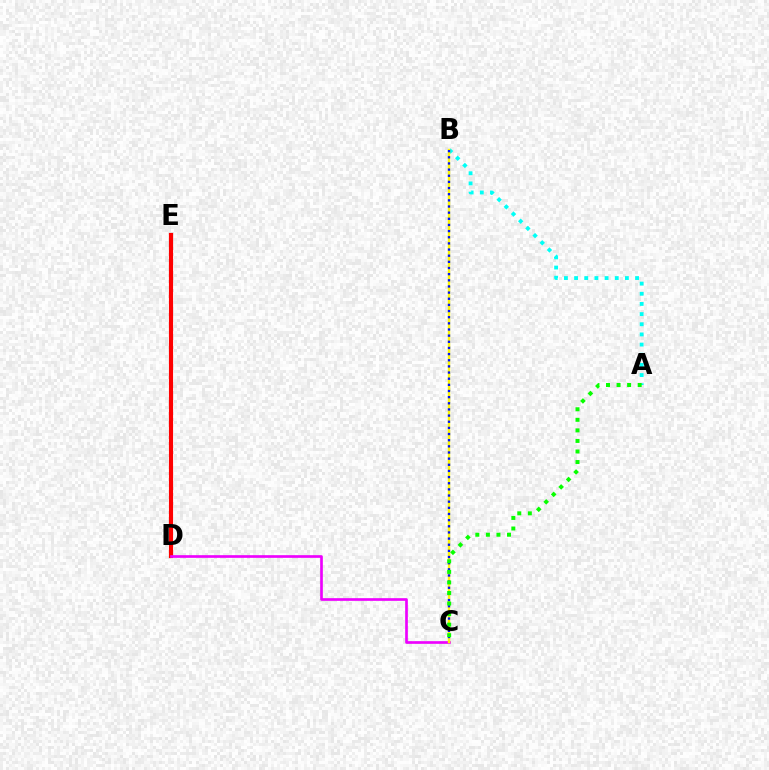{('A', 'B'): [{'color': '#00fff6', 'line_style': 'dotted', 'thickness': 2.76}], ('D', 'E'): [{'color': '#ff0000', 'line_style': 'solid', 'thickness': 2.97}], ('C', 'D'): [{'color': '#ee00ff', 'line_style': 'solid', 'thickness': 1.92}], ('B', 'C'): [{'color': '#fcf500', 'line_style': 'solid', 'thickness': 1.73}, {'color': '#0010ff', 'line_style': 'dotted', 'thickness': 1.67}], ('A', 'C'): [{'color': '#08ff00', 'line_style': 'dotted', 'thickness': 2.87}]}